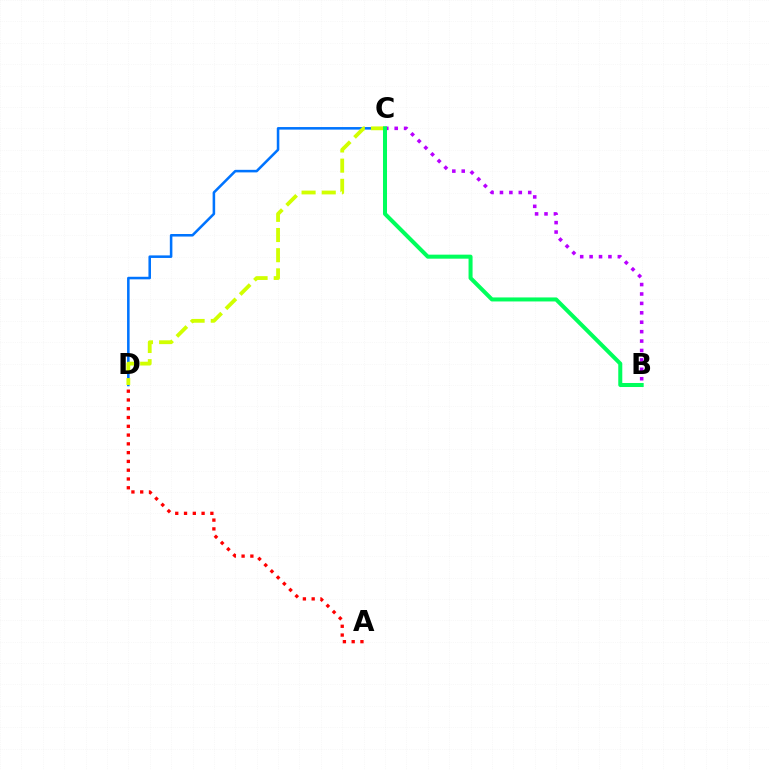{('C', 'D'): [{'color': '#0074ff', 'line_style': 'solid', 'thickness': 1.84}, {'color': '#d1ff00', 'line_style': 'dashed', 'thickness': 2.74}], ('A', 'D'): [{'color': '#ff0000', 'line_style': 'dotted', 'thickness': 2.39}], ('B', 'C'): [{'color': '#b900ff', 'line_style': 'dotted', 'thickness': 2.56}, {'color': '#00ff5c', 'line_style': 'solid', 'thickness': 2.89}]}